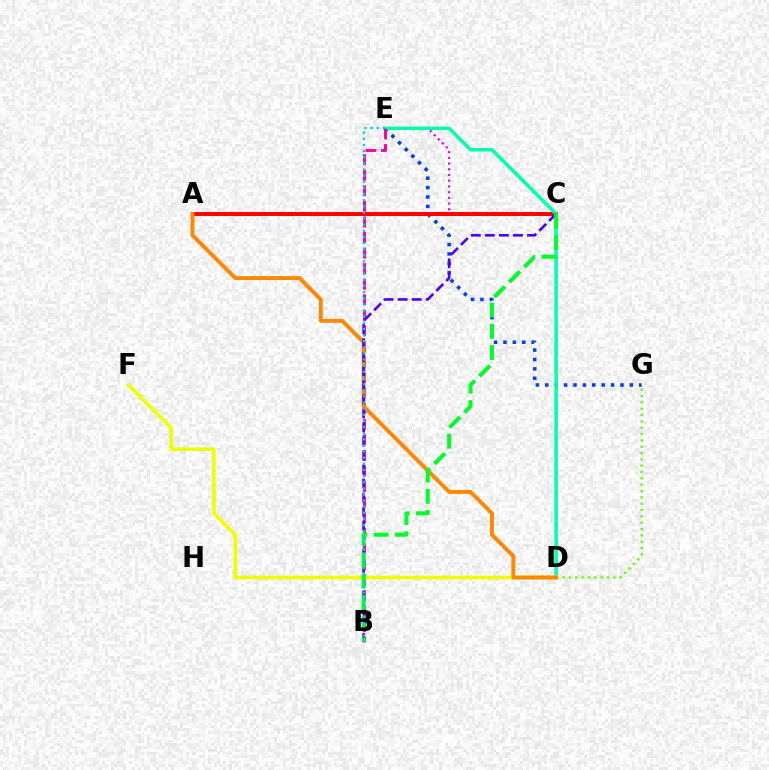{('E', 'G'): [{'color': '#003fff', 'line_style': 'dotted', 'thickness': 2.55}], ('C', 'E'): [{'color': '#d600ff', 'line_style': 'dotted', 'thickness': 1.55}], ('A', 'C'): [{'color': '#ff0000', 'line_style': 'solid', 'thickness': 2.85}], ('D', 'E'): [{'color': '#00ffaf', 'line_style': 'solid', 'thickness': 2.52}], ('B', 'E'): [{'color': '#ff00a0', 'line_style': 'dashed', 'thickness': 2.11}, {'color': '#00c7ff', 'line_style': 'dotted', 'thickness': 1.67}], ('D', 'F'): [{'color': '#eeff00', 'line_style': 'solid', 'thickness': 2.59}], ('D', 'G'): [{'color': '#66ff00', 'line_style': 'dotted', 'thickness': 1.72}], ('A', 'D'): [{'color': '#ff8800', 'line_style': 'solid', 'thickness': 2.82}], ('B', 'C'): [{'color': '#4f00ff', 'line_style': 'dashed', 'thickness': 1.91}, {'color': '#00ff27', 'line_style': 'dashed', 'thickness': 2.89}]}